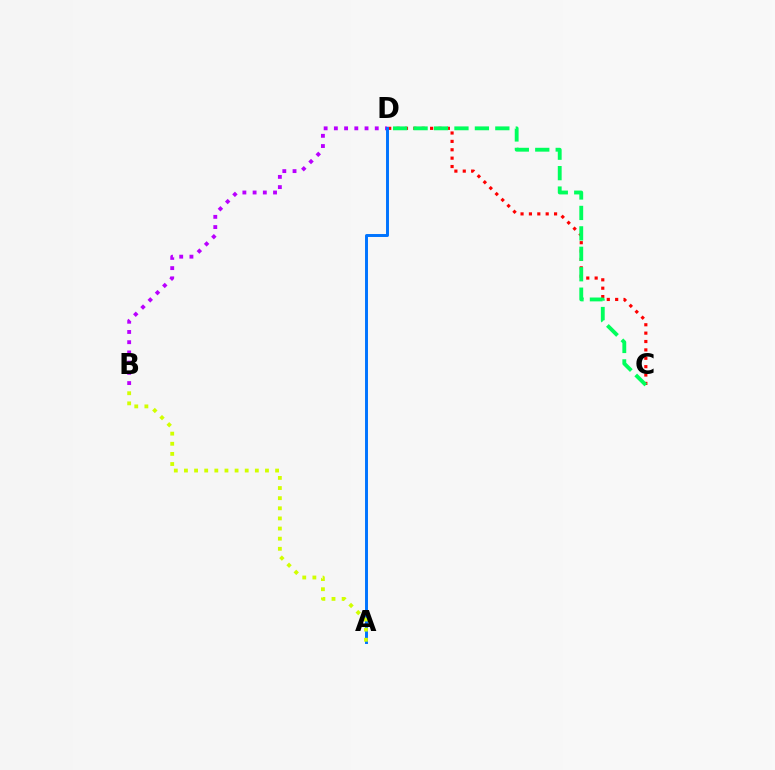{('B', 'D'): [{'color': '#b900ff', 'line_style': 'dotted', 'thickness': 2.78}], ('C', 'D'): [{'color': '#ff0000', 'line_style': 'dotted', 'thickness': 2.28}, {'color': '#00ff5c', 'line_style': 'dashed', 'thickness': 2.78}], ('A', 'D'): [{'color': '#0074ff', 'line_style': 'solid', 'thickness': 2.13}], ('A', 'B'): [{'color': '#d1ff00', 'line_style': 'dotted', 'thickness': 2.75}]}